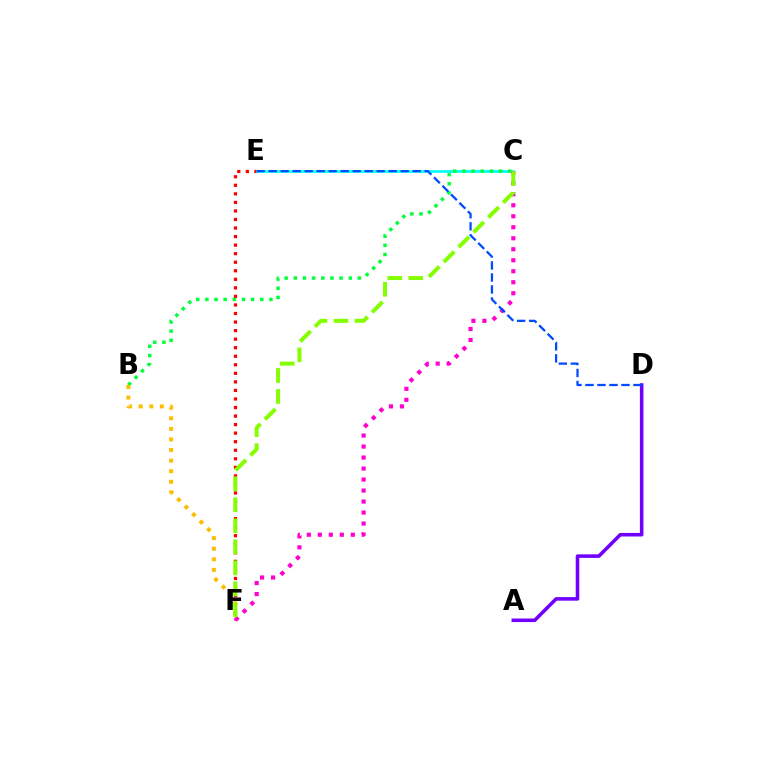{('E', 'F'): [{'color': '#ff0000', 'line_style': 'dotted', 'thickness': 2.32}], ('C', 'E'): [{'color': '#00fff6', 'line_style': 'solid', 'thickness': 1.96}], ('B', 'C'): [{'color': '#00ff39', 'line_style': 'dotted', 'thickness': 2.49}], ('C', 'F'): [{'color': '#ff00cf', 'line_style': 'dotted', 'thickness': 2.99}, {'color': '#84ff00', 'line_style': 'dashed', 'thickness': 2.85}], ('B', 'F'): [{'color': '#ffbd00', 'line_style': 'dotted', 'thickness': 2.88}], ('A', 'D'): [{'color': '#7200ff', 'line_style': 'solid', 'thickness': 2.57}], ('D', 'E'): [{'color': '#004bff', 'line_style': 'dashed', 'thickness': 1.63}]}